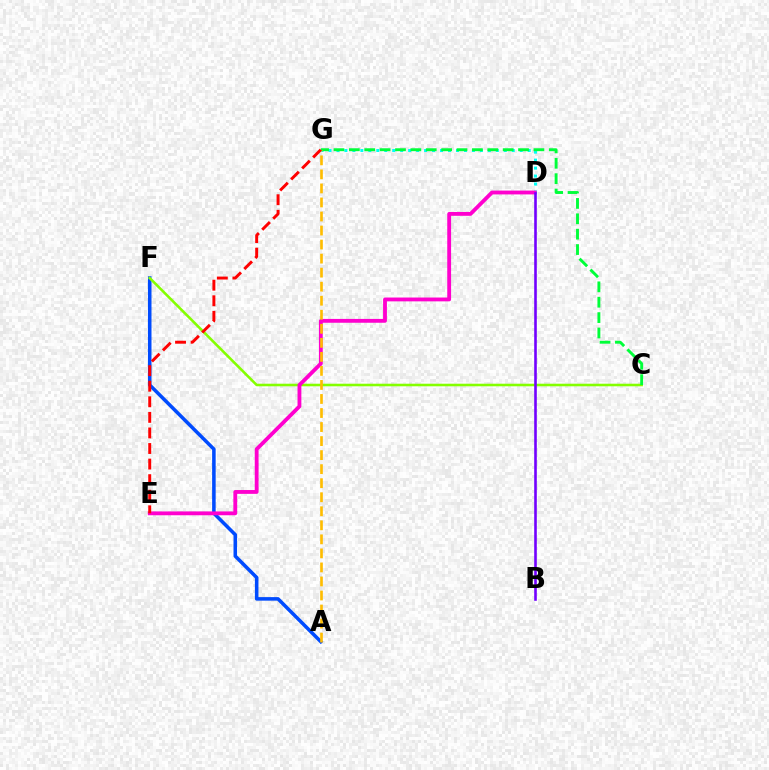{('A', 'F'): [{'color': '#004bff', 'line_style': 'solid', 'thickness': 2.55}], ('C', 'F'): [{'color': '#84ff00', 'line_style': 'solid', 'thickness': 1.85}], ('D', 'G'): [{'color': '#00fff6', 'line_style': 'dotted', 'thickness': 2.16}], ('D', 'E'): [{'color': '#ff00cf', 'line_style': 'solid', 'thickness': 2.76}], ('C', 'G'): [{'color': '#00ff39', 'line_style': 'dashed', 'thickness': 2.09}], ('A', 'G'): [{'color': '#ffbd00', 'line_style': 'dashed', 'thickness': 1.91}], ('B', 'D'): [{'color': '#7200ff', 'line_style': 'solid', 'thickness': 1.88}], ('E', 'G'): [{'color': '#ff0000', 'line_style': 'dashed', 'thickness': 2.12}]}